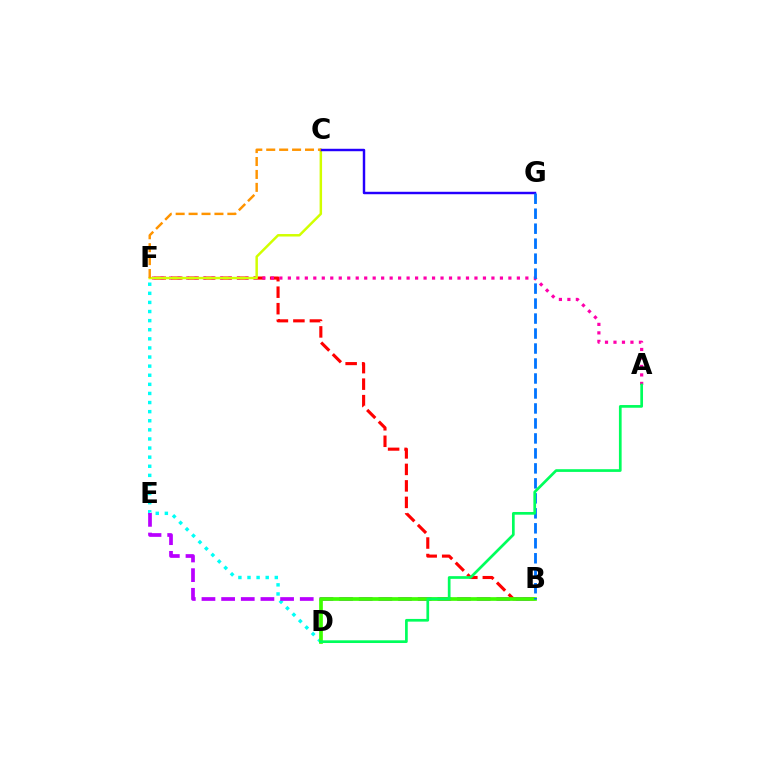{('B', 'F'): [{'color': '#ff0000', 'line_style': 'dashed', 'thickness': 2.24}], ('D', 'F'): [{'color': '#00fff6', 'line_style': 'dotted', 'thickness': 2.47}], ('A', 'F'): [{'color': '#ff00ac', 'line_style': 'dotted', 'thickness': 2.3}], ('C', 'F'): [{'color': '#d1ff00', 'line_style': 'solid', 'thickness': 1.78}, {'color': '#ff9400', 'line_style': 'dashed', 'thickness': 1.76}], ('C', 'G'): [{'color': '#2500ff', 'line_style': 'solid', 'thickness': 1.76}], ('B', 'E'): [{'color': '#b900ff', 'line_style': 'dashed', 'thickness': 2.67}], ('B', 'D'): [{'color': '#3dff00', 'line_style': 'solid', 'thickness': 2.66}], ('B', 'G'): [{'color': '#0074ff', 'line_style': 'dashed', 'thickness': 2.04}], ('A', 'D'): [{'color': '#00ff5c', 'line_style': 'solid', 'thickness': 1.94}]}